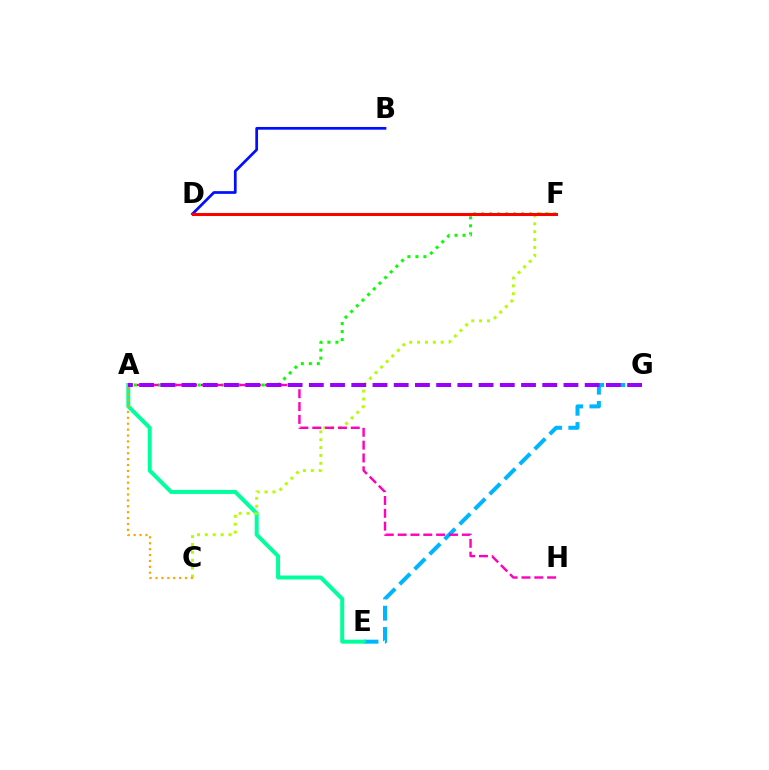{('E', 'G'): [{'color': '#00b5ff', 'line_style': 'dashed', 'thickness': 2.88}], ('A', 'F'): [{'color': '#08ff00', 'line_style': 'dotted', 'thickness': 2.17}], ('A', 'E'): [{'color': '#00ff9d', 'line_style': 'solid', 'thickness': 2.87}], ('B', 'D'): [{'color': '#0010ff', 'line_style': 'solid', 'thickness': 1.96}], ('C', 'F'): [{'color': '#b3ff00', 'line_style': 'dotted', 'thickness': 2.14}], ('D', 'F'): [{'color': '#ff0000', 'line_style': 'solid', 'thickness': 2.19}], ('A', 'H'): [{'color': '#ff00bd', 'line_style': 'dashed', 'thickness': 1.74}], ('A', 'G'): [{'color': '#9b00ff', 'line_style': 'dashed', 'thickness': 2.88}], ('A', 'C'): [{'color': '#ffa500', 'line_style': 'dotted', 'thickness': 1.6}]}